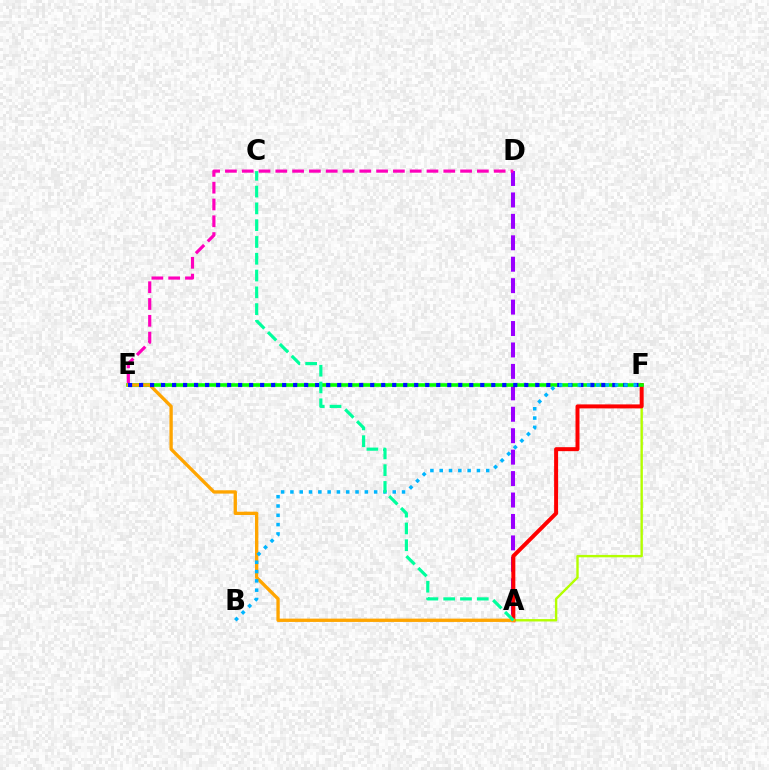{('A', 'F'): [{'color': '#b3ff00', 'line_style': 'solid', 'thickness': 1.72}, {'color': '#ff0000', 'line_style': 'solid', 'thickness': 2.86}], ('A', 'D'): [{'color': '#9b00ff', 'line_style': 'dashed', 'thickness': 2.91}], ('D', 'E'): [{'color': '#ff00bd', 'line_style': 'dashed', 'thickness': 2.28}], ('E', 'F'): [{'color': '#08ff00', 'line_style': 'solid', 'thickness': 2.61}, {'color': '#0010ff', 'line_style': 'dotted', 'thickness': 2.99}], ('A', 'E'): [{'color': '#ffa500', 'line_style': 'solid', 'thickness': 2.39}], ('B', 'F'): [{'color': '#00b5ff', 'line_style': 'dotted', 'thickness': 2.53}], ('A', 'C'): [{'color': '#00ff9d', 'line_style': 'dashed', 'thickness': 2.28}]}